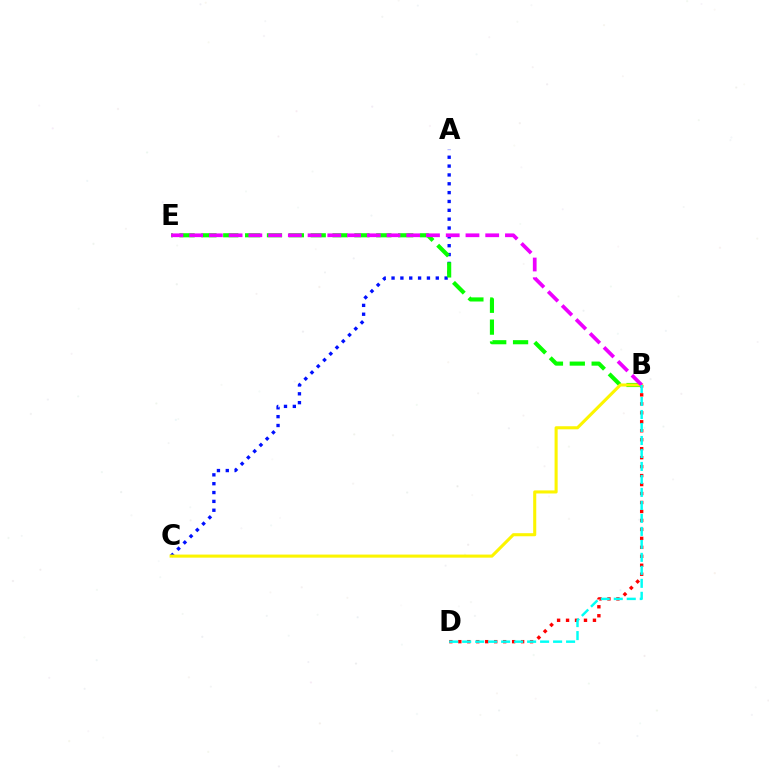{('B', 'D'): [{'color': '#ff0000', 'line_style': 'dotted', 'thickness': 2.44}, {'color': '#00fff6', 'line_style': 'dashed', 'thickness': 1.76}], ('A', 'C'): [{'color': '#0010ff', 'line_style': 'dotted', 'thickness': 2.4}], ('B', 'E'): [{'color': '#08ff00', 'line_style': 'dashed', 'thickness': 2.97}, {'color': '#ee00ff', 'line_style': 'dashed', 'thickness': 2.68}], ('B', 'C'): [{'color': '#fcf500', 'line_style': 'solid', 'thickness': 2.21}]}